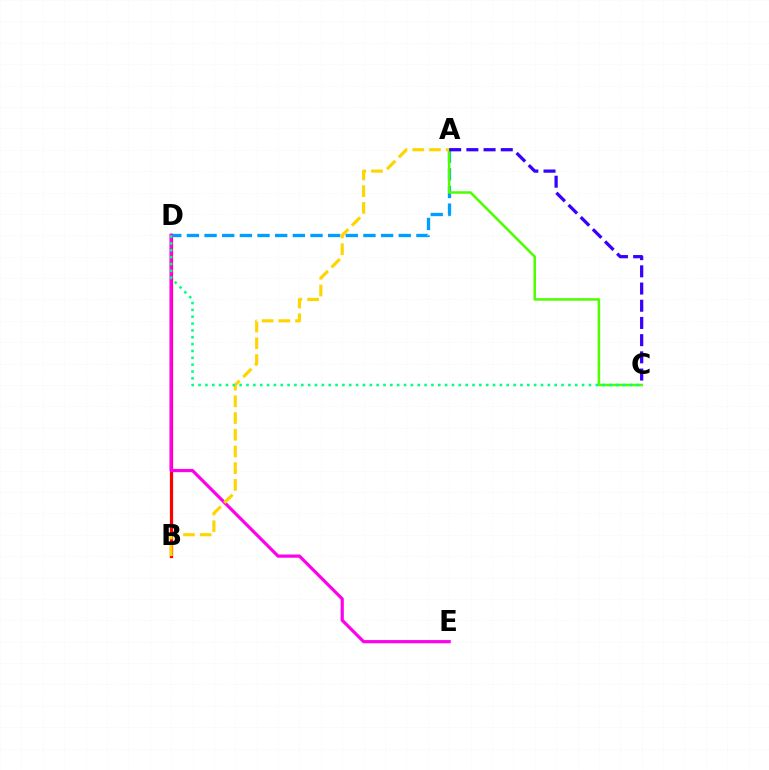{('B', 'D'): [{'color': '#ff0000', 'line_style': 'solid', 'thickness': 2.32}], ('A', 'D'): [{'color': '#009eff', 'line_style': 'dashed', 'thickness': 2.4}], ('A', 'C'): [{'color': '#4fff00', 'line_style': 'solid', 'thickness': 1.83}, {'color': '#3700ff', 'line_style': 'dashed', 'thickness': 2.34}], ('D', 'E'): [{'color': '#ff00ed', 'line_style': 'solid', 'thickness': 2.3}], ('A', 'B'): [{'color': '#ffd500', 'line_style': 'dashed', 'thickness': 2.27}], ('C', 'D'): [{'color': '#00ff86', 'line_style': 'dotted', 'thickness': 1.86}]}